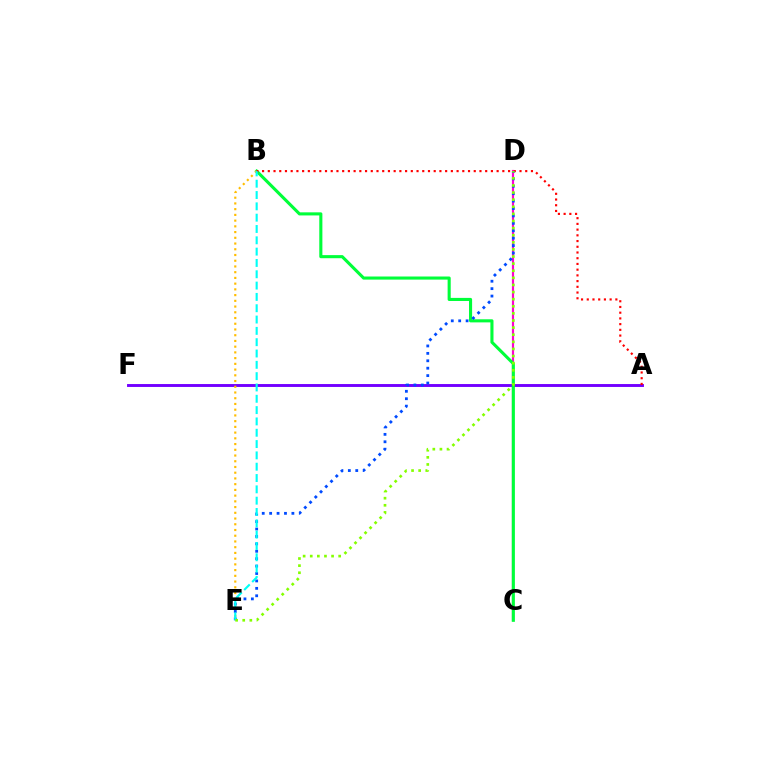{('A', 'F'): [{'color': '#7200ff', 'line_style': 'solid', 'thickness': 2.09}], ('C', 'D'): [{'color': '#ff00cf', 'line_style': 'solid', 'thickness': 1.57}], ('B', 'C'): [{'color': '#00ff39', 'line_style': 'solid', 'thickness': 2.23}], ('B', 'E'): [{'color': '#ffbd00', 'line_style': 'dotted', 'thickness': 1.56}, {'color': '#00fff6', 'line_style': 'dashed', 'thickness': 1.54}], ('A', 'B'): [{'color': '#ff0000', 'line_style': 'dotted', 'thickness': 1.55}], ('D', 'E'): [{'color': '#004bff', 'line_style': 'dotted', 'thickness': 2.01}, {'color': '#84ff00', 'line_style': 'dotted', 'thickness': 1.93}]}